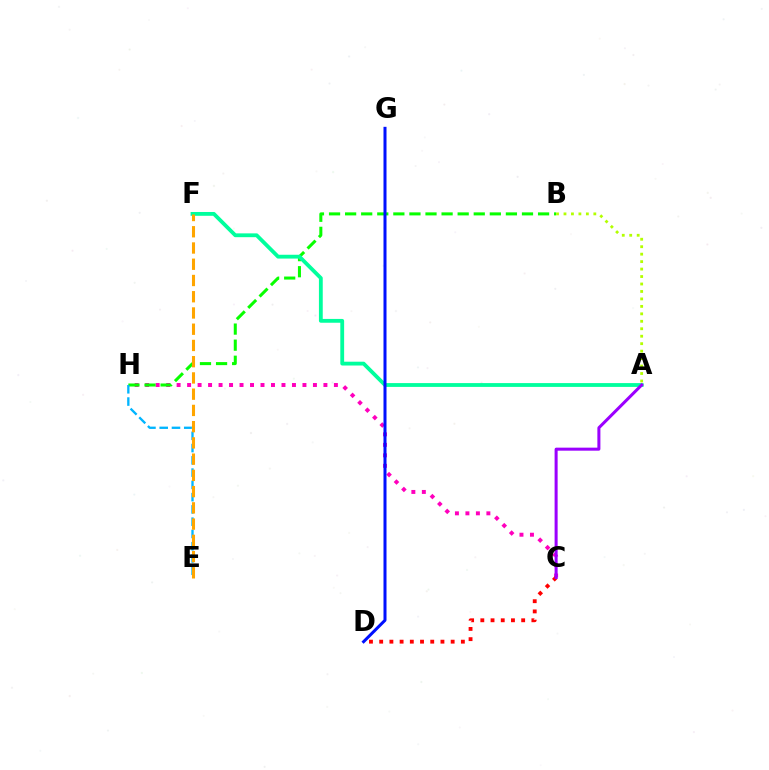{('C', 'H'): [{'color': '#ff00bd', 'line_style': 'dotted', 'thickness': 2.85}], ('B', 'H'): [{'color': '#08ff00', 'line_style': 'dashed', 'thickness': 2.18}], ('E', 'H'): [{'color': '#00b5ff', 'line_style': 'dashed', 'thickness': 1.67}], ('A', 'B'): [{'color': '#b3ff00', 'line_style': 'dotted', 'thickness': 2.03}], ('A', 'F'): [{'color': '#00ff9d', 'line_style': 'solid', 'thickness': 2.75}], ('D', 'G'): [{'color': '#0010ff', 'line_style': 'solid', 'thickness': 2.17}], ('C', 'D'): [{'color': '#ff0000', 'line_style': 'dotted', 'thickness': 2.77}], ('E', 'F'): [{'color': '#ffa500', 'line_style': 'dashed', 'thickness': 2.21}], ('A', 'C'): [{'color': '#9b00ff', 'line_style': 'solid', 'thickness': 2.18}]}